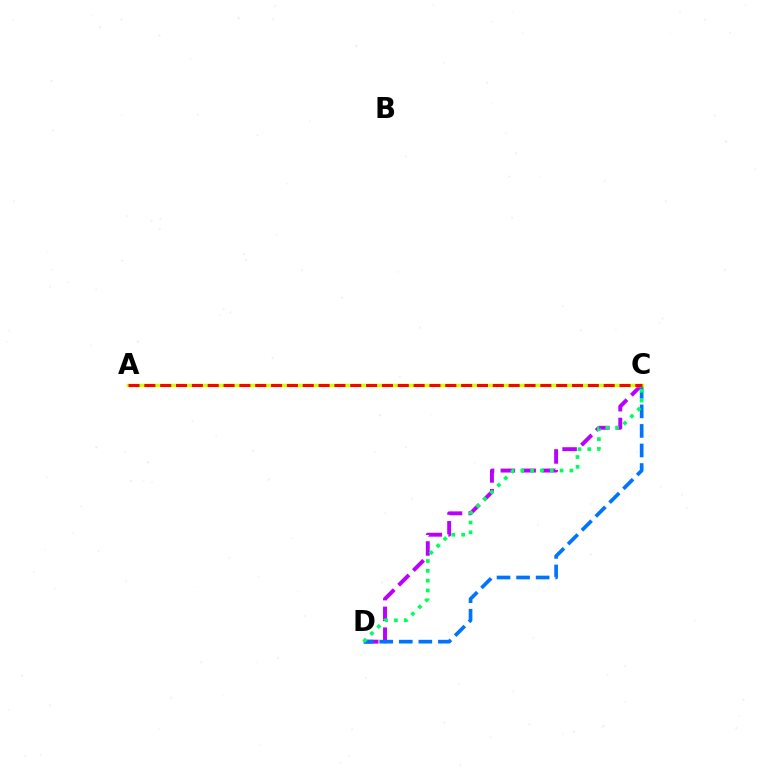{('C', 'D'): [{'color': '#b900ff', 'line_style': 'dashed', 'thickness': 2.82}, {'color': '#0074ff', 'line_style': 'dashed', 'thickness': 2.66}, {'color': '#00ff5c', 'line_style': 'dotted', 'thickness': 2.67}], ('A', 'C'): [{'color': '#d1ff00', 'line_style': 'solid', 'thickness': 2.49}, {'color': '#ff0000', 'line_style': 'dashed', 'thickness': 2.15}]}